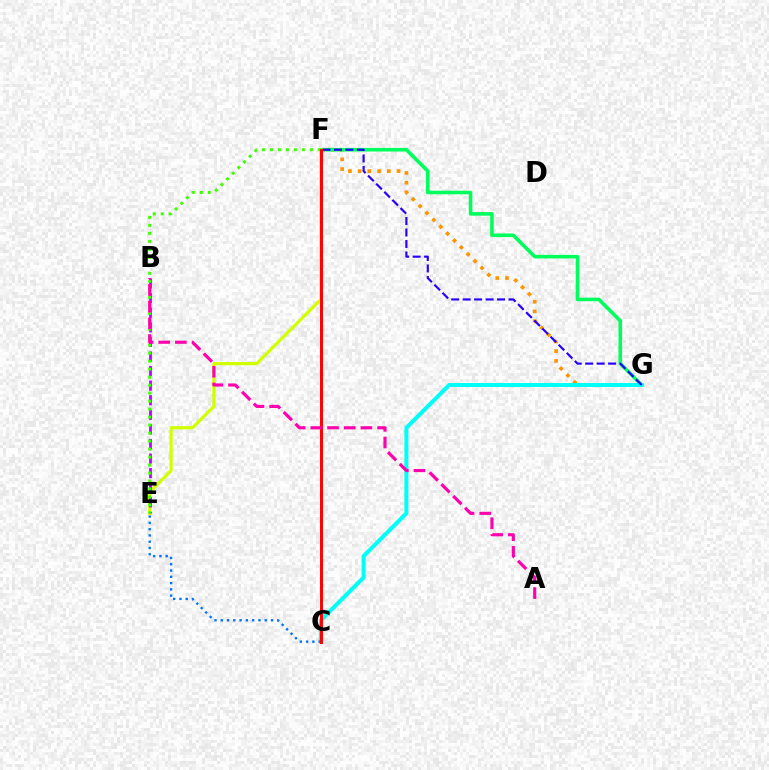{('F', 'G'): [{'color': '#ff9400', 'line_style': 'dotted', 'thickness': 2.64}, {'color': '#00ff5c', 'line_style': 'solid', 'thickness': 2.59}, {'color': '#2500ff', 'line_style': 'dashed', 'thickness': 1.56}], ('C', 'G'): [{'color': '#00fff6', 'line_style': 'solid', 'thickness': 2.91}], ('E', 'F'): [{'color': '#d1ff00', 'line_style': 'solid', 'thickness': 2.3}, {'color': '#3dff00', 'line_style': 'dotted', 'thickness': 2.17}], ('B', 'E'): [{'color': '#b900ff', 'line_style': 'dashed', 'thickness': 1.98}], ('C', 'E'): [{'color': '#0074ff', 'line_style': 'dotted', 'thickness': 1.71}], ('C', 'F'): [{'color': '#ff0000', 'line_style': 'solid', 'thickness': 2.12}], ('A', 'B'): [{'color': '#ff00ac', 'line_style': 'dashed', 'thickness': 2.27}]}